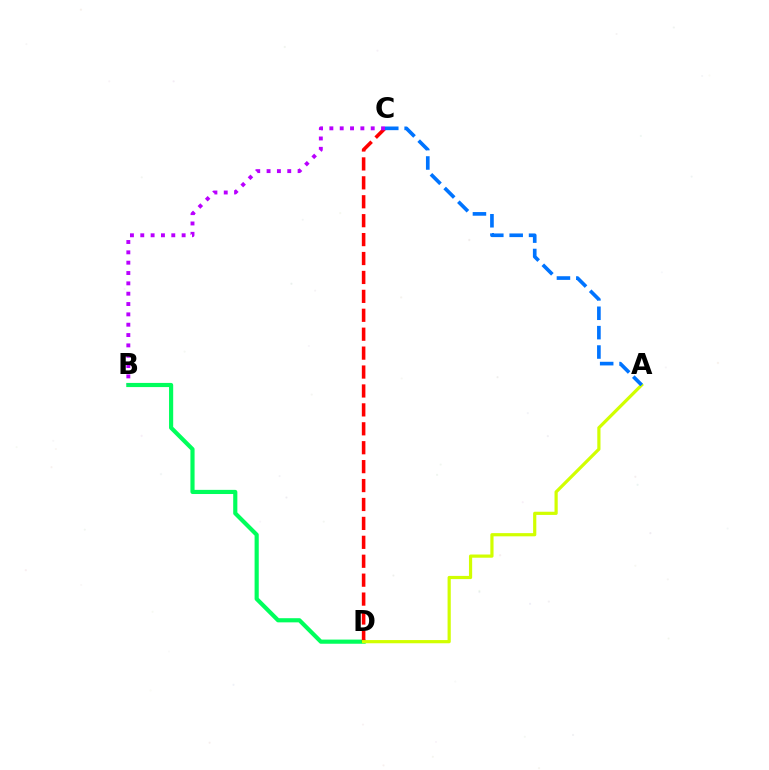{('B', 'D'): [{'color': '#00ff5c', 'line_style': 'solid', 'thickness': 2.99}], ('C', 'D'): [{'color': '#ff0000', 'line_style': 'dashed', 'thickness': 2.57}], ('B', 'C'): [{'color': '#b900ff', 'line_style': 'dotted', 'thickness': 2.81}], ('A', 'D'): [{'color': '#d1ff00', 'line_style': 'solid', 'thickness': 2.3}], ('A', 'C'): [{'color': '#0074ff', 'line_style': 'dashed', 'thickness': 2.63}]}